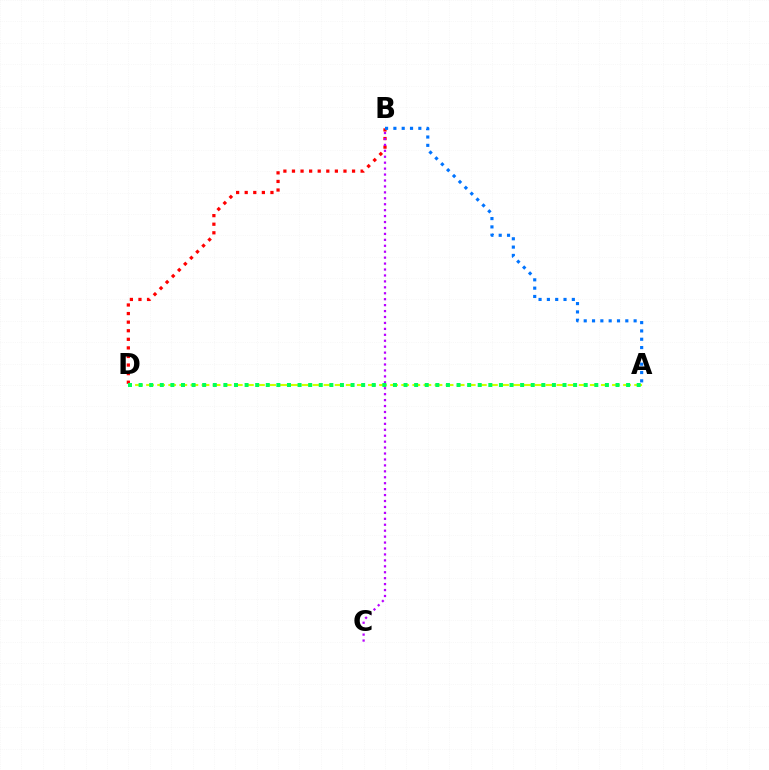{('A', 'D'): [{'color': '#d1ff00', 'line_style': 'dashed', 'thickness': 1.51}, {'color': '#00ff5c', 'line_style': 'dotted', 'thickness': 2.88}], ('B', 'D'): [{'color': '#ff0000', 'line_style': 'dotted', 'thickness': 2.33}], ('A', 'B'): [{'color': '#0074ff', 'line_style': 'dotted', 'thickness': 2.26}], ('B', 'C'): [{'color': '#b900ff', 'line_style': 'dotted', 'thickness': 1.61}]}